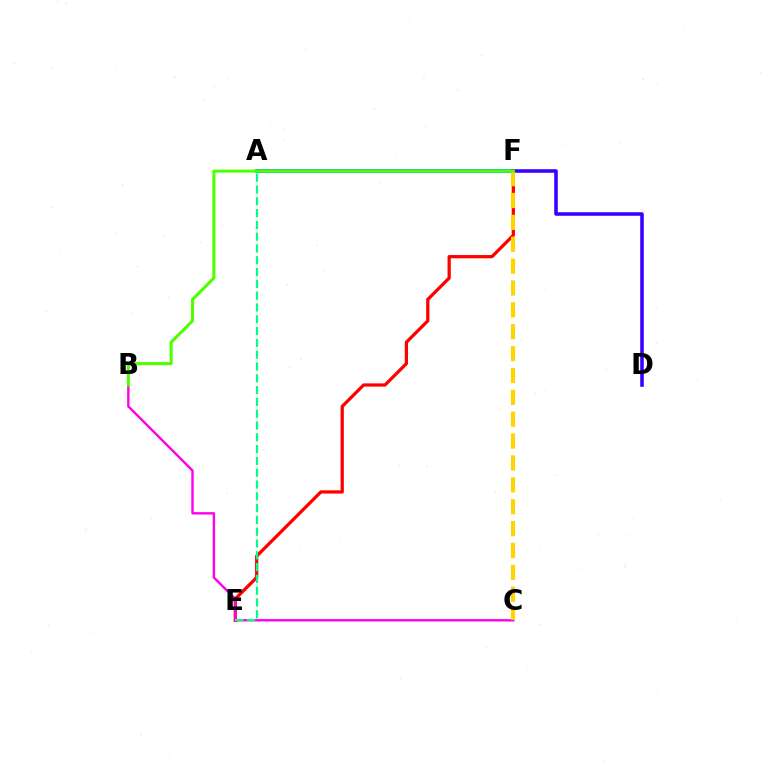{('D', 'F'): [{'color': '#3700ff', 'line_style': 'solid', 'thickness': 2.57}], ('A', 'F'): [{'color': '#009eff', 'line_style': 'solid', 'thickness': 2.76}], ('E', 'F'): [{'color': '#ff0000', 'line_style': 'solid', 'thickness': 2.34}], ('B', 'C'): [{'color': '#ff00ed', 'line_style': 'solid', 'thickness': 1.73}], ('A', 'E'): [{'color': '#00ff86', 'line_style': 'dashed', 'thickness': 1.6}], ('C', 'F'): [{'color': '#ffd500', 'line_style': 'dashed', 'thickness': 2.97}], ('B', 'F'): [{'color': '#4fff00', 'line_style': 'solid', 'thickness': 2.2}]}